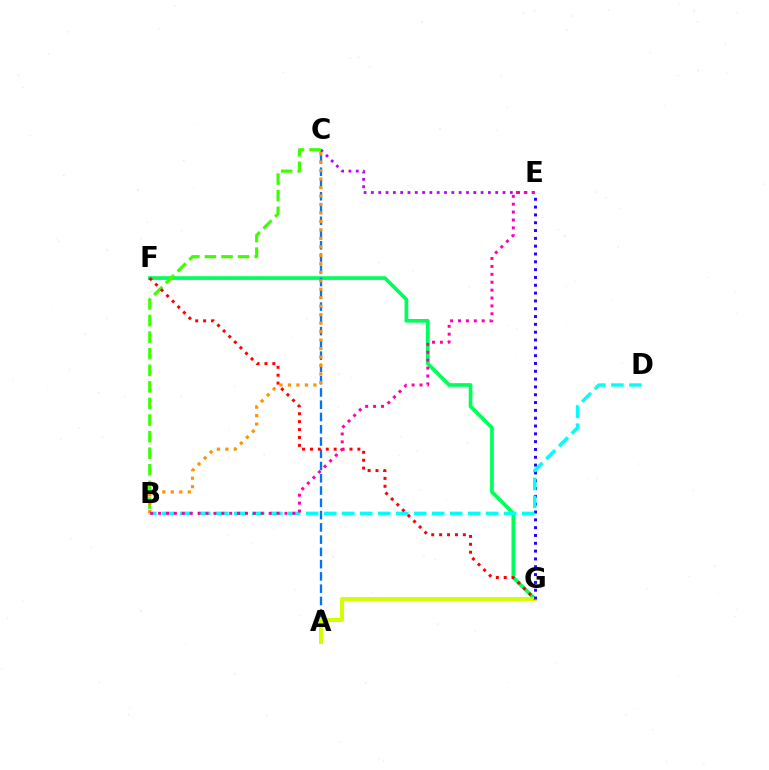{('F', 'G'): [{'color': '#00ff5c', 'line_style': 'solid', 'thickness': 2.67}, {'color': '#ff0000', 'line_style': 'dotted', 'thickness': 2.15}], ('C', 'E'): [{'color': '#b900ff', 'line_style': 'dotted', 'thickness': 1.99}], ('A', 'C'): [{'color': '#0074ff', 'line_style': 'dashed', 'thickness': 1.67}], ('B', 'C'): [{'color': '#3dff00', 'line_style': 'dashed', 'thickness': 2.25}, {'color': '#ff9400', 'line_style': 'dotted', 'thickness': 2.3}], ('A', 'G'): [{'color': '#d1ff00', 'line_style': 'solid', 'thickness': 2.87}], ('E', 'G'): [{'color': '#2500ff', 'line_style': 'dotted', 'thickness': 2.12}], ('B', 'D'): [{'color': '#00fff6', 'line_style': 'dashed', 'thickness': 2.44}], ('B', 'E'): [{'color': '#ff00ac', 'line_style': 'dotted', 'thickness': 2.15}]}